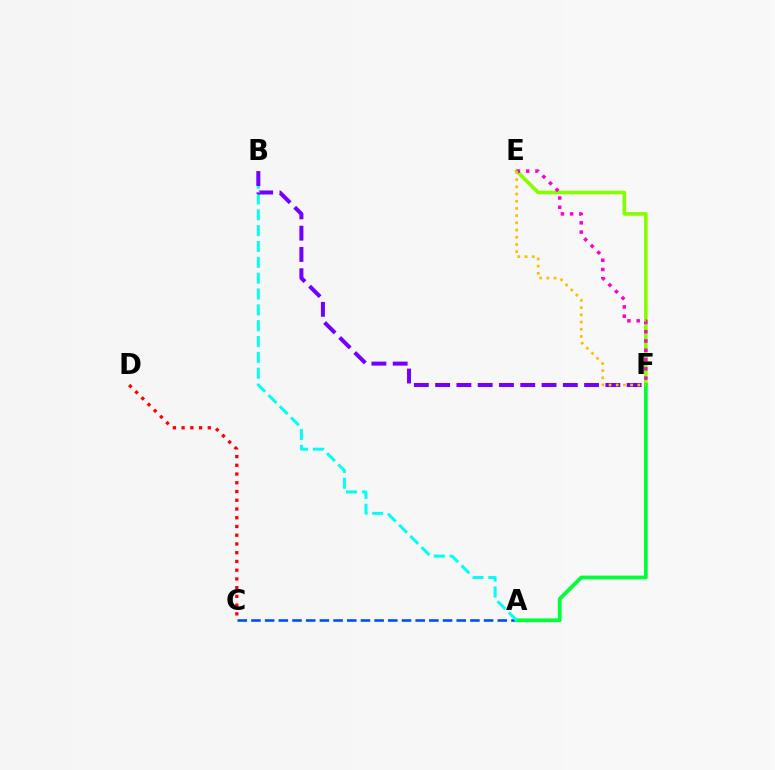{('C', 'D'): [{'color': '#ff0000', 'line_style': 'dotted', 'thickness': 2.37}], ('E', 'F'): [{'color': '#84ff00', 'line_style': 'solid', 'thickness': 2.61}, {'color': '#ff00cf', 'line_style': 'dotted', 'thickness': 2.52}, {'color': '#ffbd00', 'line_style': 'dotted', 'thickness': 1.96}], ('A', 'C'): [{'color': '#004bff', 'line_style': 'dashed', 'thickness': 1.86}], ('A', 'F'): [{'color': '#00ff39', 'line_style': 'solid', 'thickness': 2.73}], ('A', 'B'): [{'color': '#00fff6', 'line_style': 'dashed', 'thickness': 2.15}], ('B', 'F'): [{'color': '#7200ff', 'line_style': 'dashed', 'thickness': 2.89}]}